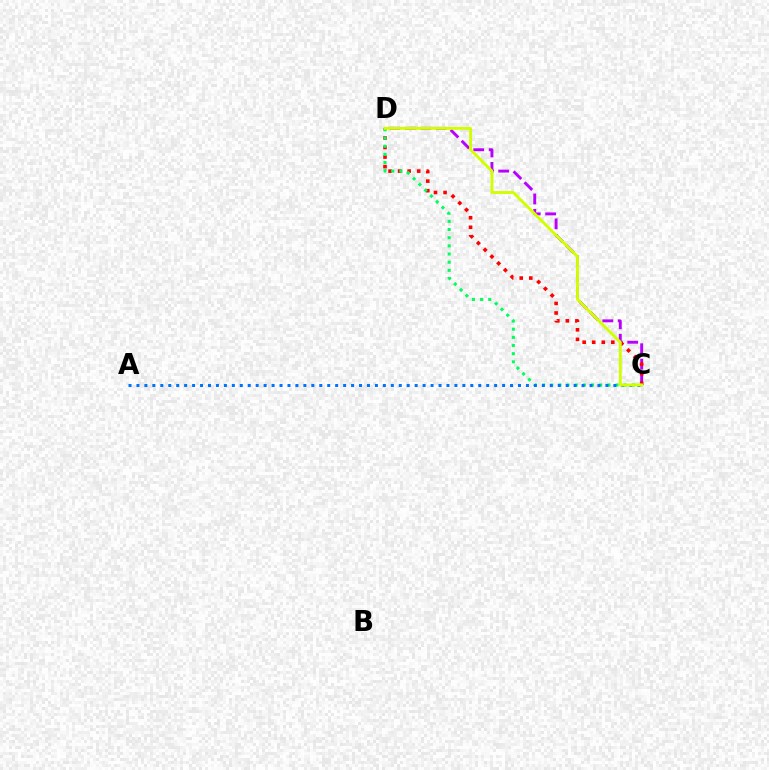{('C', 'D'): [{'color': '#b900ff', 'line_style': 'dashed', 'thickness': 2.1}, {'color': '#ff0000', 'line_style': 'dotted', 'thickness': 2.59}, {'color': '#00ff5c', 'line_style': 'dotted', 'thickness': 2.22}, {'color': '#d1ff00', 'line_style': 'solid', 'thickness': 2.09}], ('A', 'C'): [{'color': '#0074ff', 'line_style': 'dotted', 'thickness': 2.16}]}